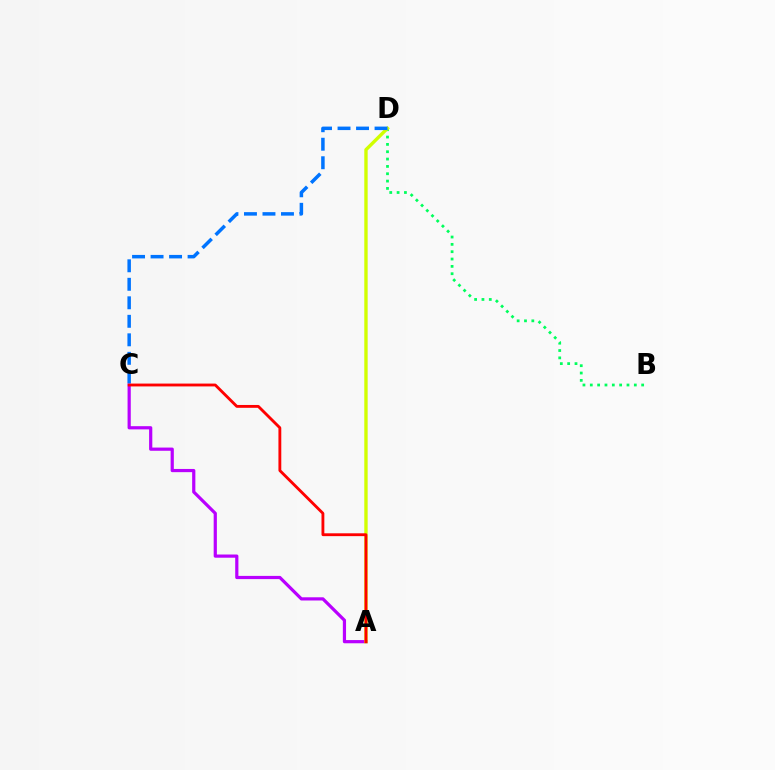{('B', 'D'): [{'color': '#00ff5c', 'line_style': 'dotted', 'thickness': 1.99}], ('A', 'C'): [{'color': '#b900ff', 'line_style': 'solid', 'thickness': 2.31}, {'color': '#ff0000', 'line_style': 'solid', 'thickness': 2.05}], ('A', 'D'): [{'color': '#d1ff00', 'line_style': 'solid', 'thickness': 2.43}], ('C', 'D'): [{'color': '#0074ff', 'line_style': 'dashed', 'thickness': 2.51}]}